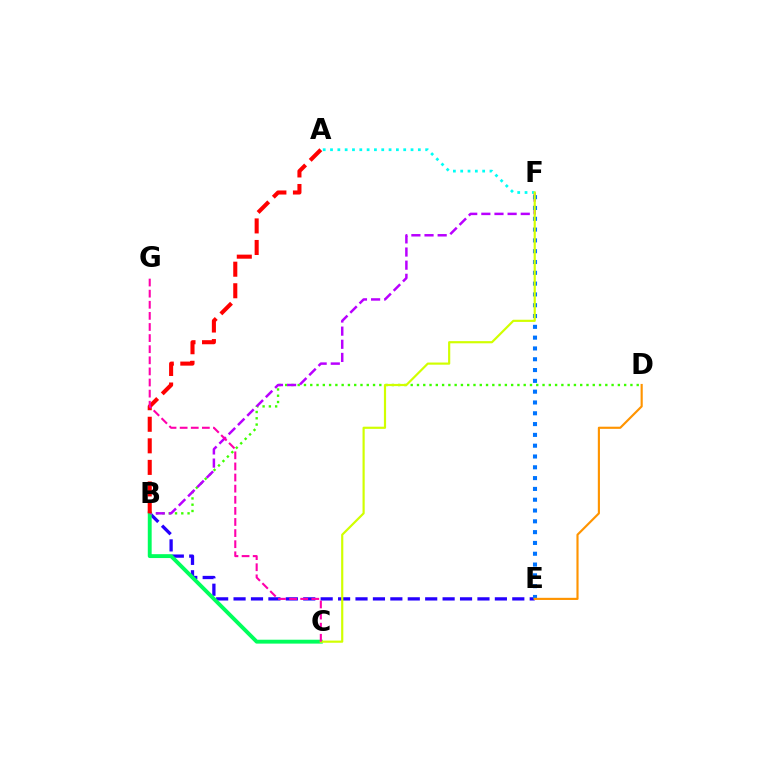{('B', 'E'): [{'color': '#2500ff', 'line_style': 'dashed', 'thickness': 2.37}], ('B', 'D'): [{'color': '#3dff00', 'line_style': 'dotted', 'thickness': 1.71}], ('B', 'C'): [{'color': '#00ff5c', 'line_style': 'solid', 'thickness': 2.8}], ('B', 'F'): [{'color': '#b900ff', 'line_style': 'dashed', 'thickness': 1.78}], ('E', 'F'): [{'color': '#0074ff', 'line_style': 'dotted', 'thickness': 2.94}], ('A', 'F'): [{'color': '#00fff6', 'line_style': 'dotted', 'thickness': 1.99}], ('C', 'F'): [{'color': '#d1ff00', 'line_style': 'solid', 'thickness': 1.57}], ('A', 'B'): [{'color': '#ff0000', 'line_style': 'dashed', 'thickness': 2.93}], ('D', 'E'): [{'color': '#ff9400', 'line_style': 'solid', 'thickness': 1.55}], ('C', 'G'): [{'color': '#ff00ac', 'line_style': 'dashed', 'thickness': 1.51}]}